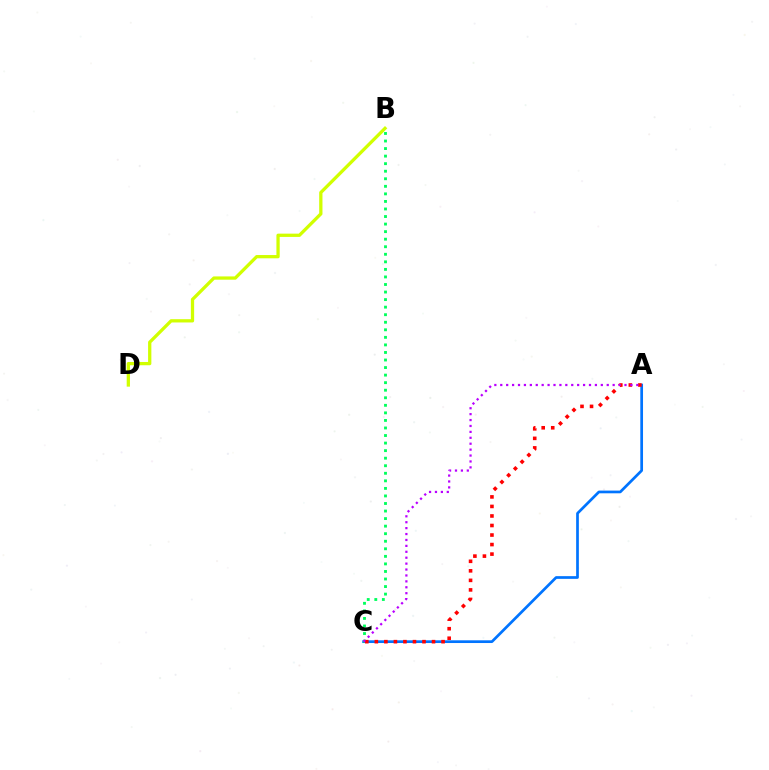{('A', 'C'): [{'color': '#0074ff', 'line_style': 'solid', 'thickness': 1.95}, {'color': '#ff0000', 'line_style': 'dotted', 'thickness': 2.59}, {'color': '#b900ff', 'line_style': 'dotted', 'thickness': 1.61}], ('B', 'C'): [{'color': '#00ff5c', 'line_style': 'dotted', 'thickness': 2.05}], ('B', 'D'): [{'color': '#d1ff00', 'line_style': 'solid', 'thickness': 2.36}]}